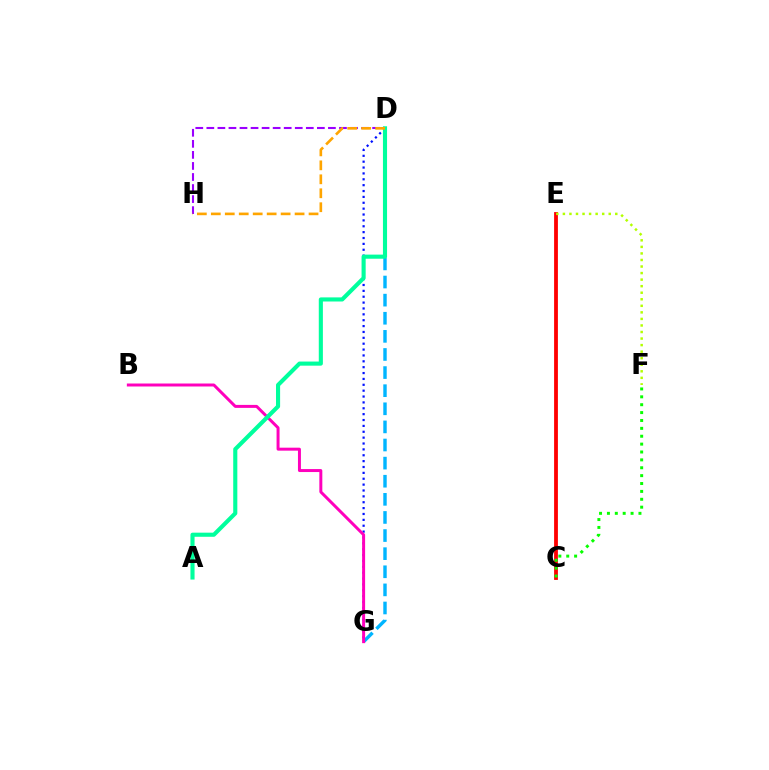{('D', 'G'): [{'color': '#0010ff', 'line_style': 'dotted', 'thickness': 1.6}, {'color': '#00b5ff', 'line_style': 'dashed', 'thickness': 2.46}], ('C', 'E'): [{'color': '#ff0000', 'line_style': 'solid', 'thickness': 2.74}], ('E', 'F'): [{'color': '#b3ff00', 'line_style': 'dotted', 'thickness': 1.78}], ('B', 'G'): [{'color': '#ff00bd', 'line_style': 'solid', 'thickness': 2.14}], ('A', 'D'): [{'color': '#00ff9d', 'line_style': 'solid', 'thickness': 2.96}], ('D', 'H'): [{'color': '#9b00ff', 'line_style': 'dashed', 'thickness': 1.5}, {'color': '#ffa500', 'line_style': 'dashed', 'thickness': 1.9}], ('C', 'F'): [{'color': '#08ff00', 'line_style': 'dotted', 'thickness': 2.14}]}